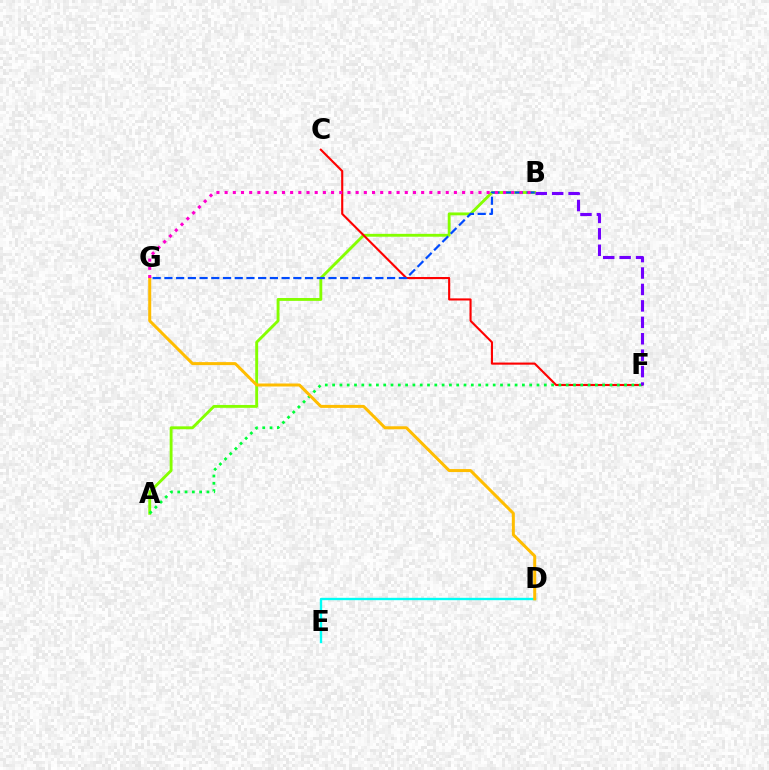{('D', 'E'): [{'color': '#00fff6', 'line_style': 'solid', 'thickness': 1.7}], ('A', 'B'): [{'color': '#84ff00', 'line_style': 'solid', 'thickness': 2.06}], ('C', 'F'): [{'color': '#ff0000', 'line_style': 'solid', 'thickness': 1.53}], ('B', 'G'): [{'color': '#004bff', 'line_style': 'dashed', 'thickness': 1.59}, {'color': '#ff00cf', 'line_style': 'dotted', 'thickness': 2.22}], ('A', 'F'): [{'color': '#00ff39', 'line_style': 'dotted', 'thickness': 1.98}], ('D', 'G'): [{'color': '#ffbd00', 'line_style': 'solid', 'thickness': 2.16}], ('B', 'F'): [{'color': '#7200ff', 'line_style': 'dashed', 'thickness': 2.23}]}